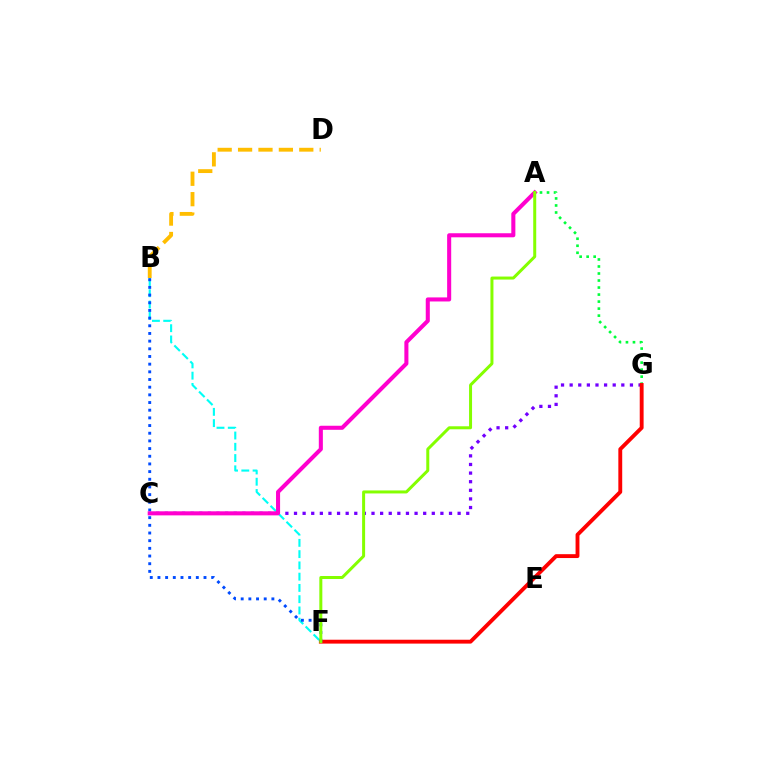{('C', 'G'): [{'color': '#7200ff', 'line_style': 'dotted', 'thickness': 2.34}], ('B', 'D'): [{'color': '#ffbd00', 'line_style': 'dashed', 'thickness': 2.77}], ('A', 'G'): [{'color': '#00ff39', 'line_style': 'dotted', 'thickness': 1.91}], ('F', 'G'): [{'color': '#ff0000', 'line_style': 'solid', 'thickness': 2.79}], ('B', 'F'): [{'color': '#00fff6', 'line_style': 'dashed', 'thickness': 1.53}, {'color': '#004bff', 'line_style': 'dotted', 'thickness': 2.09}], ('A', 'C'): [{'color': '#ff00cf', 'line_style': 'solid', 'thickness': 2.92}], ('A', 'F'): [{'color': '#84ff00', 'line_style': 'solid', 'thickness': 2.16}]}